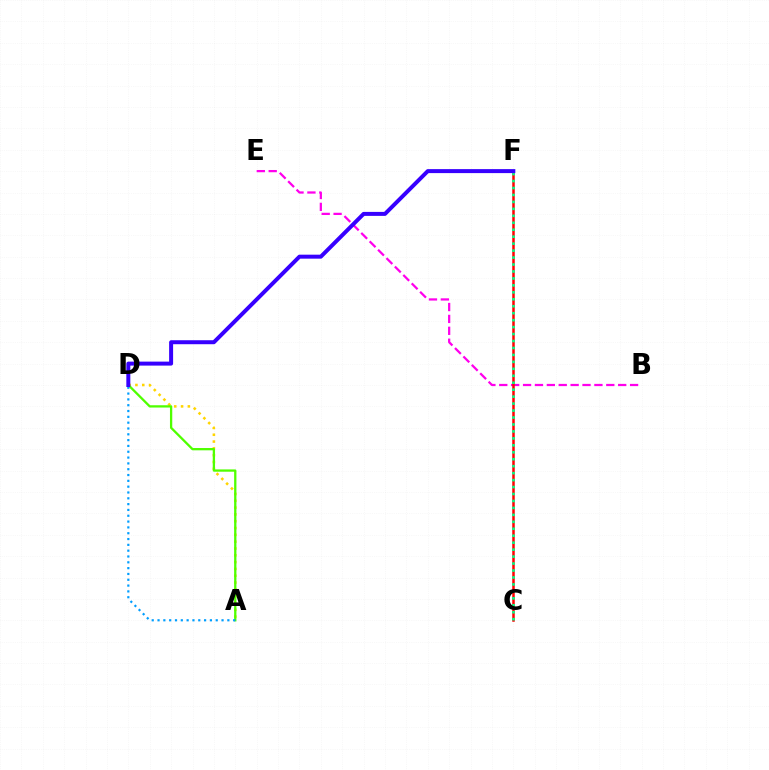{('A', 'D'): [{'color': '#ffd500', 'line_style': 'dotted', 'thickness': 1.85}, {'color': '#4fff00', 'line_style': 'solid', 'thickness': 1.65}, {'color': '#009eff', 'line_style': 'dotted', 'thickness': 1.58}], ('B', 'E'): [{'color': '#ff00ed', 'line_style': 'dashed', 'thickness': 1.62}], ('C', 'F'): [{'color': '#ff0000', 'line_style': 'solid', 'thickness': 1.8}, {'color': '#00ff86', 'line_style': 'dotted', 'thickness': 1.89}], ('D', 'F'): [{'color': '#3700ff', 'line_style': 'solid', 'thickness': 2.87}]}